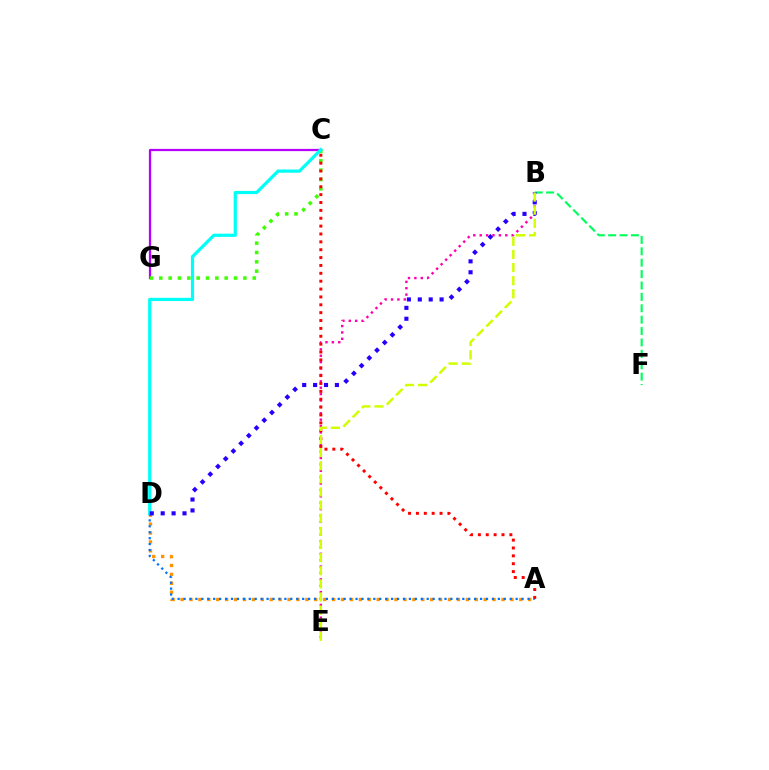{('A', 'D'): [{'color': '#ff9400', 'line_style': 'dotted', 'thickness': 2.42}, {'color': '#0074ff', 'line_style': 'dotted', 'thickness': 1.61}], ('C', 'G'): [{'color': '#b900ff', 'line_style': 'solid', 'thickness': 1.62}, {'color': '#3dff00', 'line_style': 'dotted', 'thickness': 2.54}], ('B', 'F'): [{'color': '#00ff5c', 'line_style': 'dashed', 'thickness': 1.55}], ('B', 'E'): [{'color': '#ff00ac', 'line_style': 'dotted', 'thickness': 1.74}, {'color': '#d1ff00', 'line_style': 'dashed', 'thickness': 1.78}], ('A', 'C'): [{'color': '#ff0000', 'line_style': 'dotted', 'thickness': 2.14}], ('C', 'D'): [{'color': '#00fff6', 'line_style': 'solid', 'thickness': 2.31}], ('B', 'D'): [{'color': '#2500ff', 'line_style': 'dotted', 'thickness': 2.96}]}